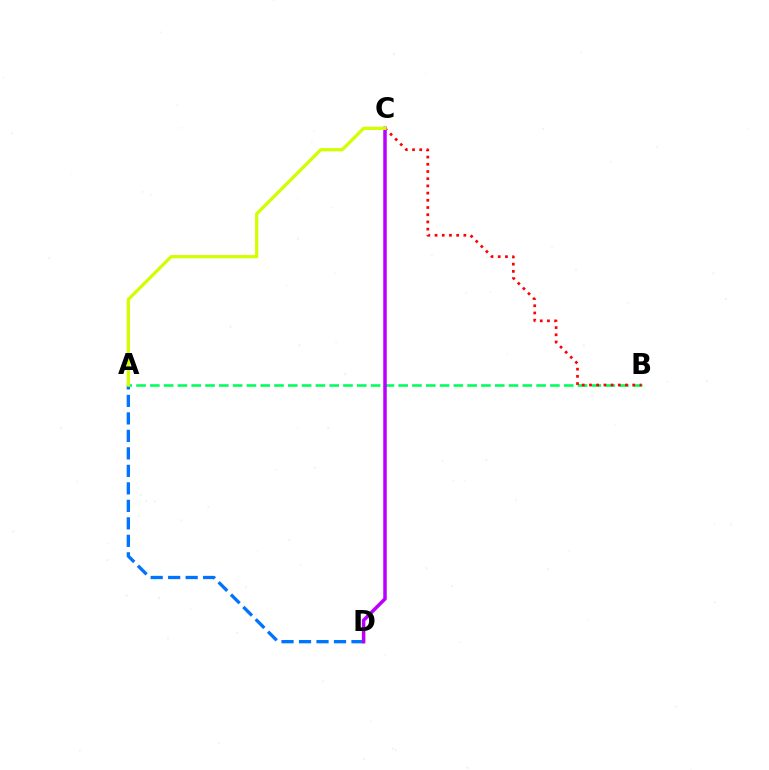{('A', 'D'): [{'color': '#0074ff', 'line_style': 'dashed', 'thickness': 2.38}], ('A', 'B'): [{'color': '#00ff5c', 'line_style': 'dashed', 'thickness': 1.87}], ('B', 'C'): [{'color': '#ff0000', 'line_style': 'dotted', 'thickness': 1.96}], ('C', 'D'): [{'color': '#b900ff', 'line_style': 'solid', 'thickness': 2.52}], ('A', 'C'): [{'color': '#d1ff00', 'line_style': 'solid', 'thickness': 2.33}]}